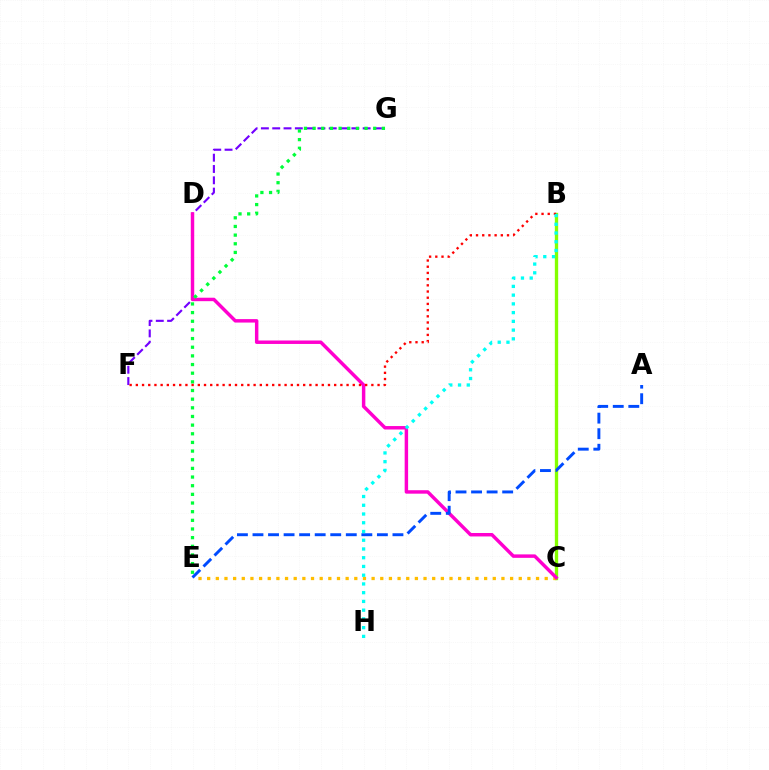{('B', 'C'): [{'color': '#84ff00', 'line_style': 'solid', 'thickness': 2.4}], ('F', 'G'): [{'color': '#7200ff', 'line_style': 'dashed', 'thickness': 1.54}], ('C', 'E'): [{'color': '#ffbd00', 'line_style': 'dotted', 'thickness': 2.35}], ('C', 'D'): [{'color': '#ff00cf', 'line_style': 'solid', 'thickness': 2.49}], ('A', 'E'): [{'color': '#004bff', 'line_style': 'dashed', 'thickness': 2.11}], ('E', 'G'): [{'color': '#00ff39', 'line_style': 'dotted', 'thickness': 2.35}], ('B', 'F'): [{'color': '#ff0000', 'line_style': 'dotted', 'thickness': 1.68}], ('B', 'H'): [{'color': '#00fff6', 'line_style': 'dotted', 'thickness': 2.38}]}